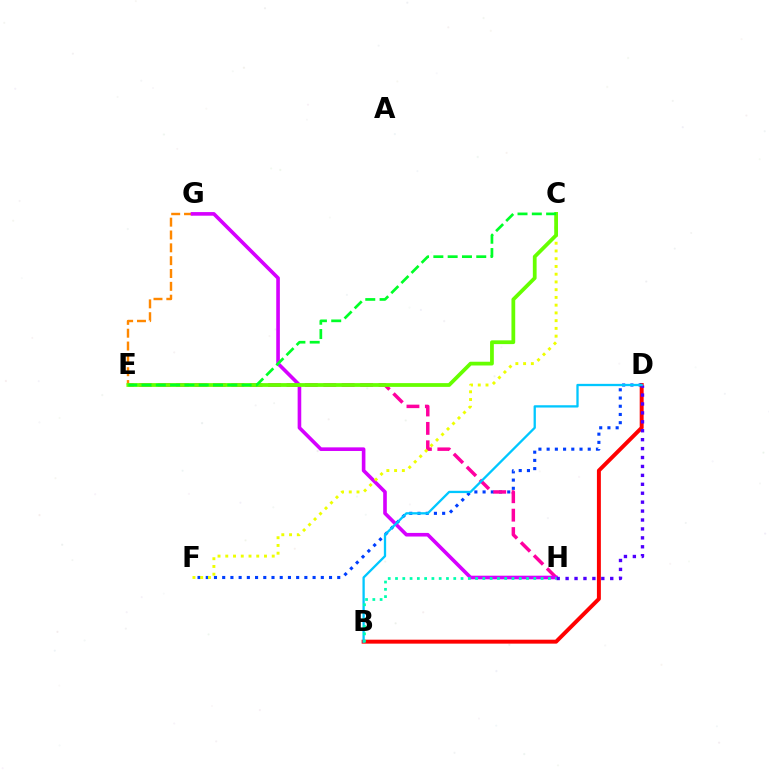{('E', 'G'): [{'color': '#ff8800', 'line_style': 'dashed', 'thickness': 1.74}], ('B', 'D'): [{'color': '#ff0000', 'line_style': 'solid', 'thickness': 2.84}, {'color': '#00c7ff', 'line_style': 'solid', 'thickness': 1.65}], ('D', 'F'): [{'color': '#003fff', 'line_style': 'dotted', 'thickness': 2.23}], ('E', 'H'): [{'color': '#ff00a0', 'line_style': 'dashed', 'thickness': 2.5}], ('G', 'H'): [{'color': '#d600ff', 'line_style': 'solid', 'thickness': 2.6}], ('D', 'H'): [{'color': '#4f00ff', 'line_style': 'dotted', 'thickness': 2.43}], ('C', 'F'): [{'color': '#eeff00', 'line_style': 'dotted', 'thickness': 2.1}], ('B', 'H'): [{'color': '#00ffaf', 'line_style': 'dotted', 'thickness': 1.98}], ('C', 'E'): [{'color': '#66ff00', 'line_style': 'solid', 'thickness': 2.71}, {'color': '#00ff27', 'line_style': 'dashed', 'thickness': 1.94}]}